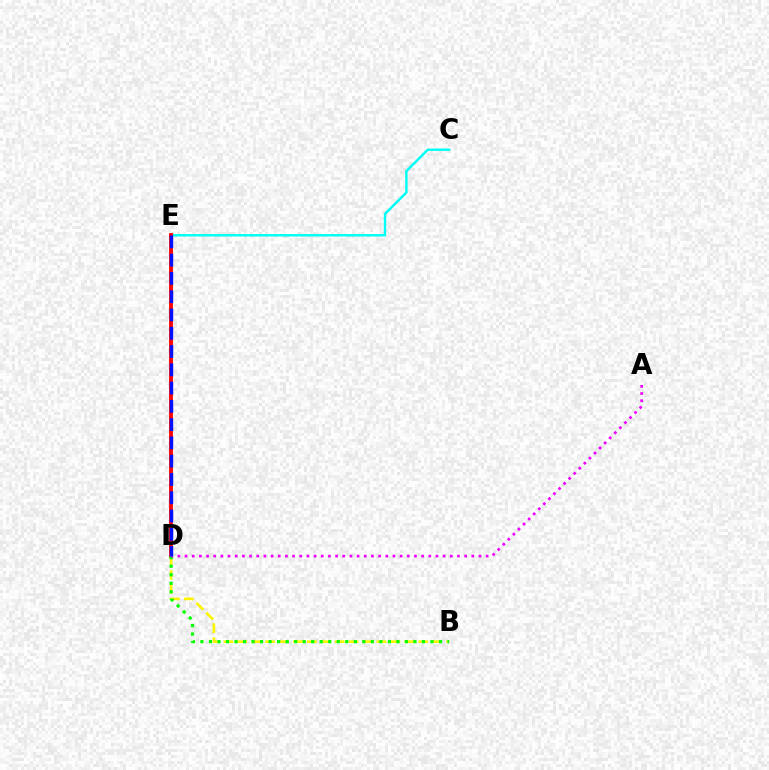{('B', 'D'): [{'color': '#fcf500', 'line_style': 'dashed', 'thickness': 1.89}, {'color': '#08ff00', 'line_style': 'dotted', 'thickness': 2.31}], ('C', 'E'): [{'color': '#00fff6', 'line_style': 'solid', 'thickness': 1.74}], ('D', 'E'): [{'color': '#ff0000', 'line_style': 'solid', 'thickness': 2.77}, {'color': '#0010ff', 'line_style': 'dashed', 'thickness': 2.48}], ('A', 'D'): [{'color': '#ee00ff', 'line_style': 'dotted', 'thickness': 1.95}]}